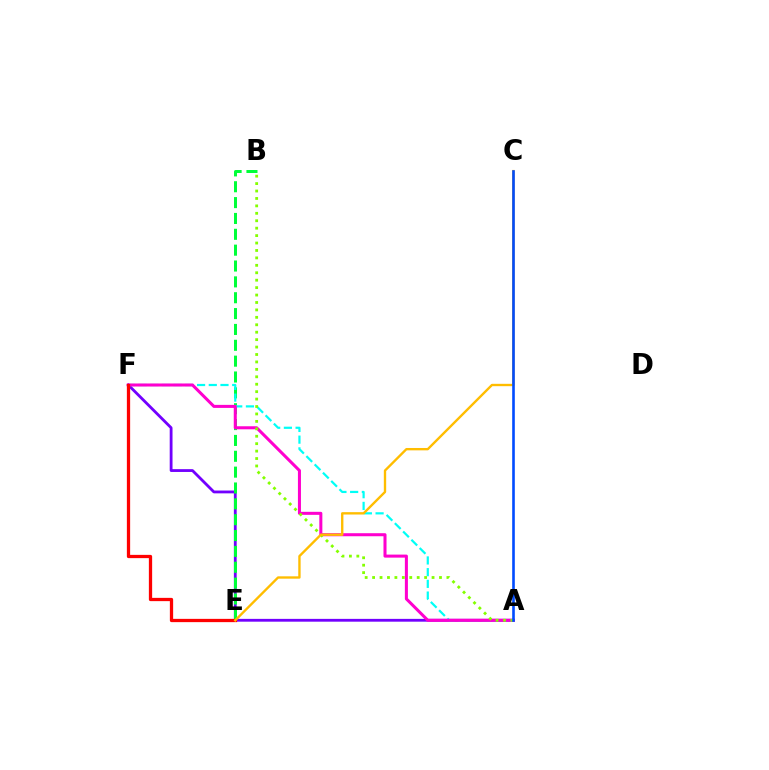{('A', 'F'): [{'color': '#7200ff', 'line_style': 'solid', 'thickness': 2.02}, {'color': '#00fff6', 'line_style': 'dashed', 'thickness': 1.59}, {'color': '#ff00cf', 'line_style': 'solid', 'thickness': 2.19}], ('B', 'E'): [{'color': '#00ff39', 'line_style': 'dashed', 'thickness': 2.15}], ('A', 'B'): [{'color': '#84ff00', 'line_style': 'dotted', 'thickness': 2.02}], ('E', 'F'): [{'color': '#ff0000', 'line_style': 'solid', 'thickness': 2.36}], ('C', 'E'): [{'color': '#ffbd00', 'line_style': 'solid', 'thickness': 1.7}], ('A', 'C'): [{'color': '#004bff', 'line_style': 'solid', 'thickness': 1.88}]}